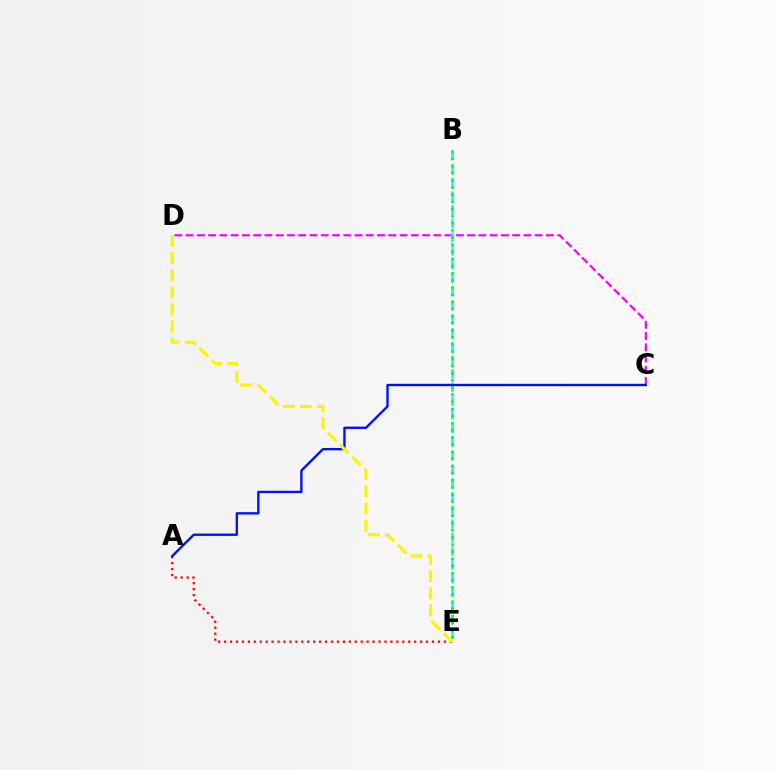{('C', 'D'): [{'color': '#ee00ff', 'line_style': 'dashed', 'thickness': 1.53}], ('A', 'E'): [{'color': '#ff0000', 'line_style': 'dotted', 'thickness': 1.61}], ('B', 'E'): [{'color': '#00fff6', 'line_style': 'dashed', 'thickness': 1.86}, {'color': '#08ff00', 'line_style': 'dotted', 'thickness': 1.94}], ('A', 'C'): [{'color': '#0010ff', 'line_style': 'solid', 'thickness': 1.69}], ('D', 'E'): [{'color': '#fcf500', 'line_style': 'dashed', 'thickness': 2.33}]}